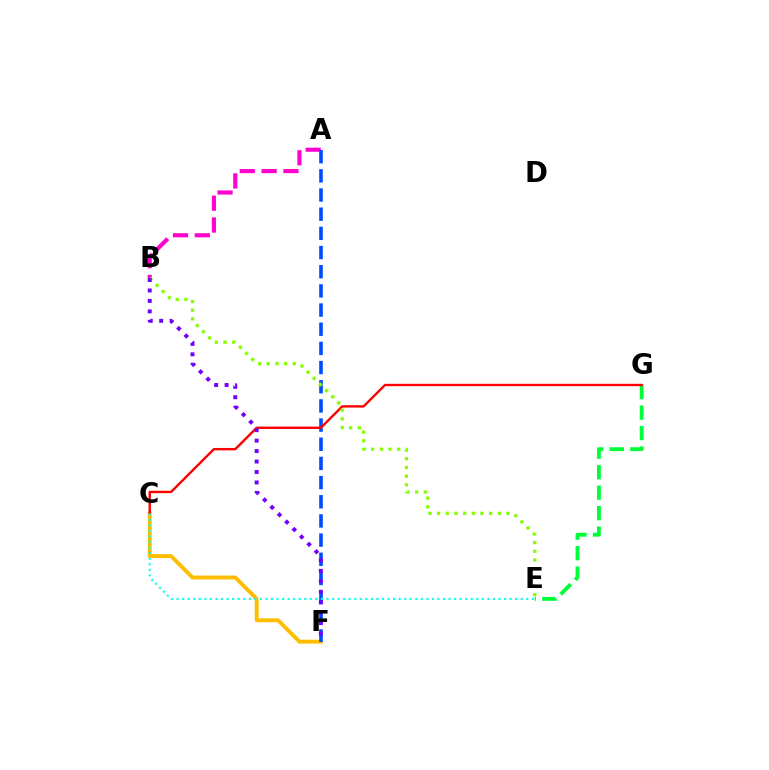{('A', 'B'): [{'color': '#ff00cf', 'line_style': 'dashed', 'thickness': 2.97}], ('C', 'F'): [{'color': '#ffbd00', 'line_style': 'solid', 'thickness': 2.8}], ('E', 'G'): [{'color': '#00ff39', 'line_style': 'dashed', 'thickness': 2.78}], ('A', 'F'): [{'color': '#004bff', 'line_style': 'dashed', 'thickness': 2.6}], ('C', 'G'): [{'color': '#ff0000', 'line_style': 'solid', 'thickness': 1.72}], ('B', 'E'): [{'color': '#84ff00', 'line_style': 'dotted', 'thickness': 2.36}], ('C', 'E'): [{'color': '#00fff6', 'line_style': 'dotted', 'thickness': 1.51}], ('B', 'F'): [{'color': '#7200ff', 'line_style': 'dotted', 'thickness': 2.84}]}